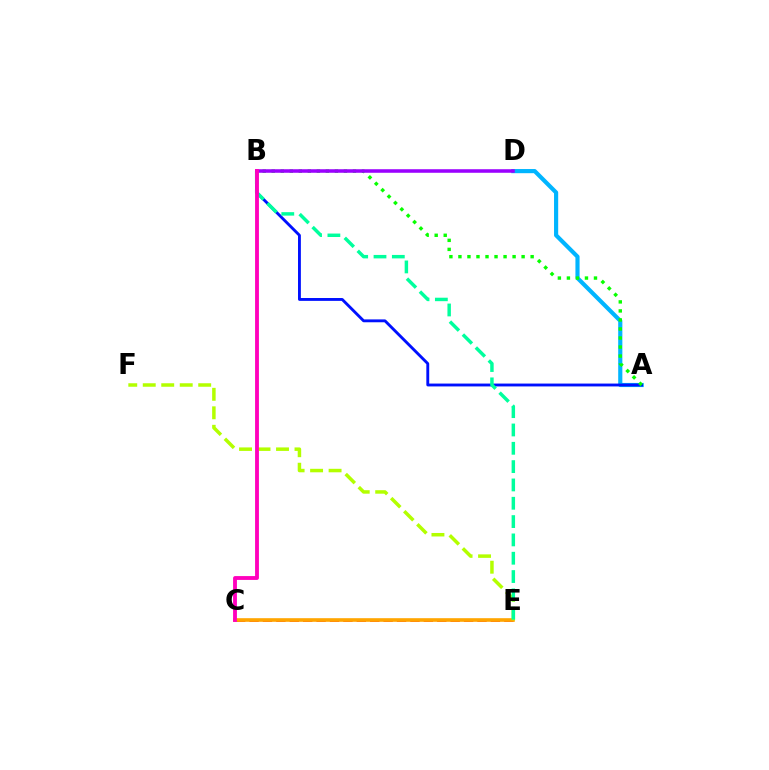{('C', 'E'): [{'color': '#ff0000', 'line_style': 'dashed', 'thickness': 1.82}, {'color': '#ffa500', 'line_style': 'solid', 'thickness': 2.6}], ('A', 'D'): [{'color': '#00b5ff', 'line_style': 'solid', 'thickness': 2.99}], ('A', 'B'): [{'color': '#0010ff', 'line_style': 'solid', 'thickness': 2.06}, {'color': '#08ff00', 'line_style': 'dotted', 'thickness': 2.45}], ('E', 'F'): [{'color': '#b3ff00', 'line_style': 'dashed', 'thickness': 2.51}], ('B', 'E'): [{'color': '#00ff9d', 'line_style': 'dashed', 'thickness': 2.49}], ('B', 'D'): [{'color': '#9b00ff', 'line_style': 'solid', 'thickness': 2.55}], ('B', 'C'): [{'color': '#ff00bd', 'line_style': 'solid', 'thickness': 2.77}]}